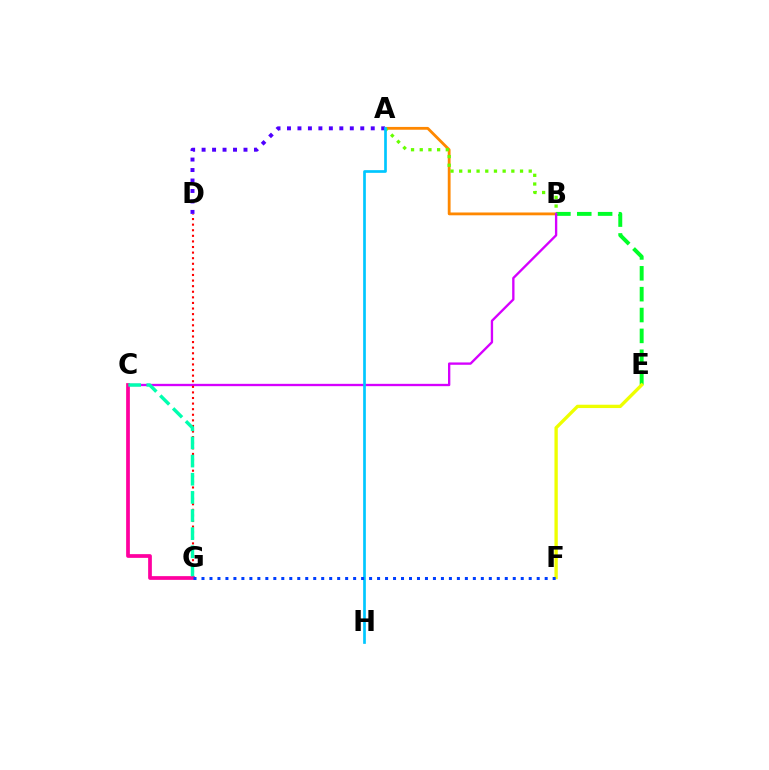{('A', 'B'): [{'color': '#ff8800', 'line_style': 'solid', 'thickness': 2.03}, {'color': '#66ff00', 'line_style': 'dotted', 'thickness': 2.36}], ('B', 'E'): [{'color': '#00ff27', 'line_style': 'dashed', 'thickness': 2.83}], ('B', 'C'): [{'color': '#d600ff', 'line_style': 'solid', 'thickness': 1.68}], ('D', 'G'): [{'color': '#ff0000', 'line_style': 'dotted', 'thickness': 1.52}], ('A', 'D'): [{'color': '#4f00ff', 'line_style': 'dotted', 'thickness': 2.84}], ('A', 'H'): [{'color': '#00c7ff', 'line_style': 'solid', 'thickness': 1.94}], ('C', 'G'): [{'color': '#ff00a0', 'line_style': 'solid', 'thickness': 2.68}, {'color': '#00ffaf', 'line_style': 'dashed', 'thickness': 2.46}], ('E', 'F'): [{'color': '#eeff00', 'line_style': 'solid', 'thickness': 2.4}], ('F', 'G'): [{'color': '#003fff', 'line_style': 'dotted', 'thickness': 2.17}]}